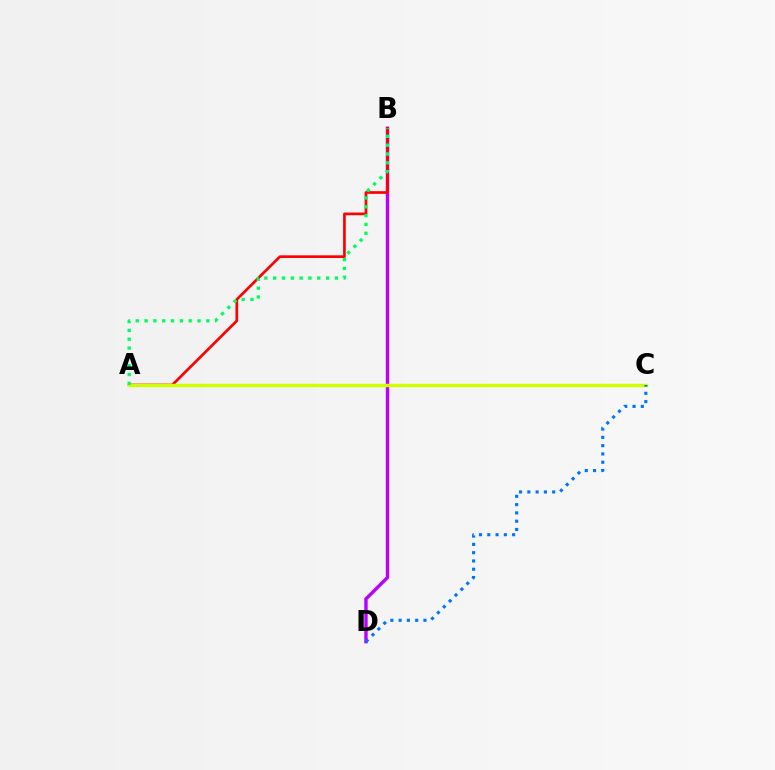{('B', 'D'): [{'color': '#b900ff', 'line_style': 'solid', 'thickness': 2.44}], ('A', 'B'): [{'color': '#ff0000', 'line_style': 'solid', 'thickness': 1.94}, {'color': '#00ff5c', 'line_style': 'dotted', 'thickness': 2.4}], ('A', 'C'): [{'color': '#d1ff00', 'line_style': 'solid', 'thickness': 2.45}], ('C', 'D'): [{'color': '#0074ff', 'line_style': 'dotted', 'thickness': 2.25}]}